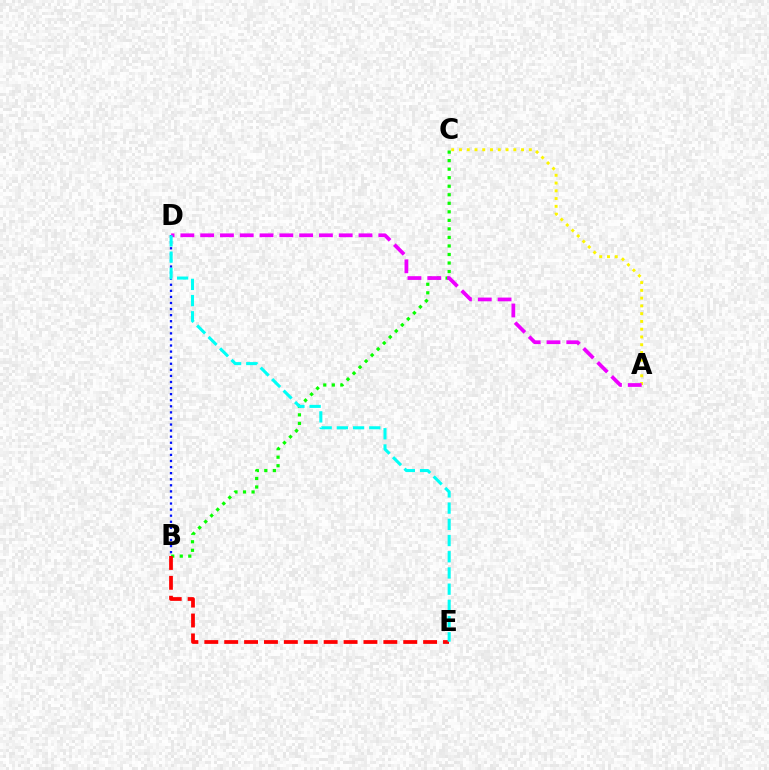{('B', 'C'): [{'color': '#08ff00', 'line_style': 'dotted', 'thickness': 2.32}], ('B', 'D'): [{'color': '#0010ff', 'line_style': 'dotted', 'thickness': 1.65}], ('B', 'E'): [{'color': '#ff0000', 'line_style': 'dashed', 'thickness': 2.7}], ('A', 'C'): [{'color': '#fcf500', 'line_style': 'dotted', 'thickness': 2.11}], ('A', 'D'): [{'color': '#ee00ff', 'line_style': 'dashed', 'thickness': 2.69}], ('D', 'E'): [{'color': '#00fff6', 'line_style': 'dashed', 'thickness': 2.2}]}